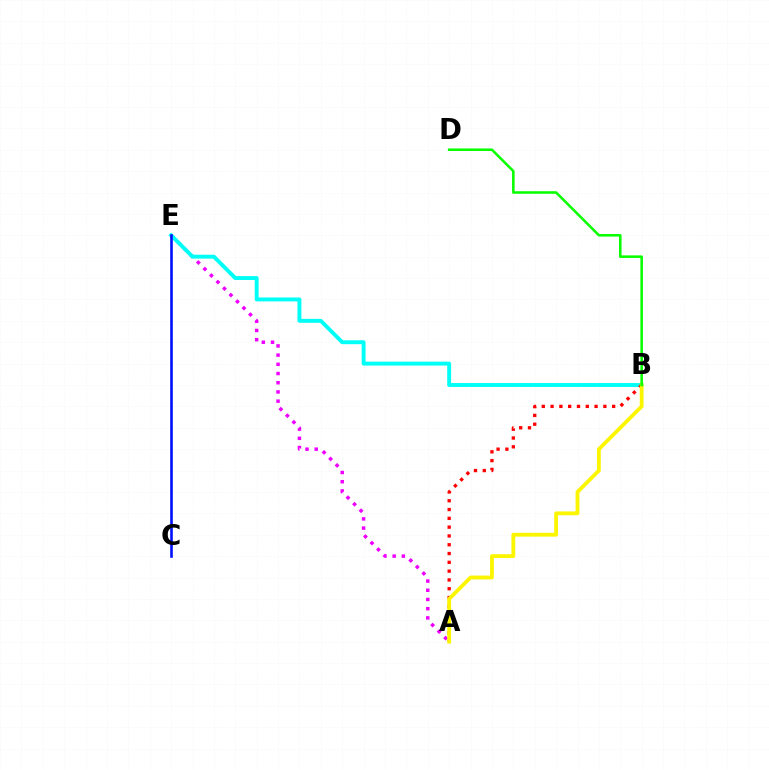{('A', 'E'): [{'color': '#ee00ff', 'line_style': 'dotted', 'thickness': 2.5}], ('B', 'E'): [{'color': '#00fff6', 'line_style': 'solid', 'thickness': 2.82}], ('A', 'B'): [{'color': '#ff0000', 'line_style': 'dotted', 'thickness': 2.39}, {'color': '#fcf500', 'line_style': 'solid', 'thickness': 2.75}], ('B', 'D'): [{'color': '#08ff00', 'line_style': 'solid', 'thickness': 1.84}], ('C', 'E'): [{'color': '#0010ff', 'line_style': 'solid', 'thickness': 1.88}]}